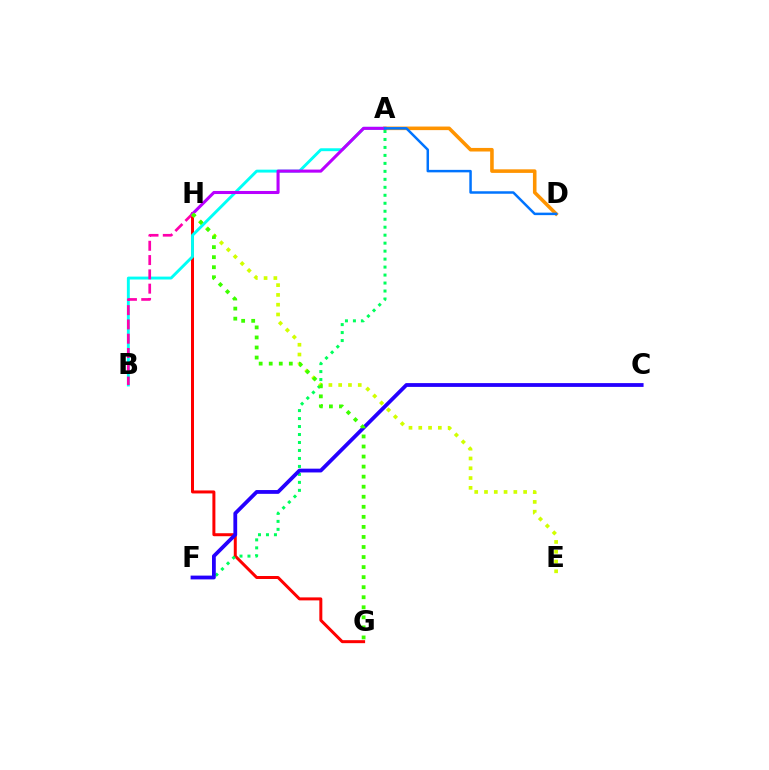{('G', 'H'): [{'color': '#ff0000', 'line_style': 'solid', 'thickness': 2.15}, {'color': '#3dff00', 'line_style': 'dotted', 'thickness': 2.73}], ('A', 'F'): [{'color': '#00ff5c', 'line_style': 'dotted', 'thickness': 2.17}], ('A', 'B'): [{'color': '#00fff6', 'line_style': 'solid', 'thickness': 2.09}], ('C', 'F'): [{'color': '#2500ff', 'line_style': 'solid', 'thickness': 2.73}], ('A', 'D'): [{'color': '#ff9400', 'line_style': 'solid', 'thickness': 2.58}, {'color': '#0074ff', 'line_style': 'solid', 'thickness': 1.79}], ('B', 'H'): [{'color': '#ff00ac', 'line_style': 'dashed', 'thickness': 1.94}], ('A', 'H'): [{'color': '#b900ff', 'line_style': 'solid', 'thickness': 2.21}], ('E', 'H'): [{'color': '#d1ff00', 'line_style': 'dotted', 'thickness': 2.66}]}